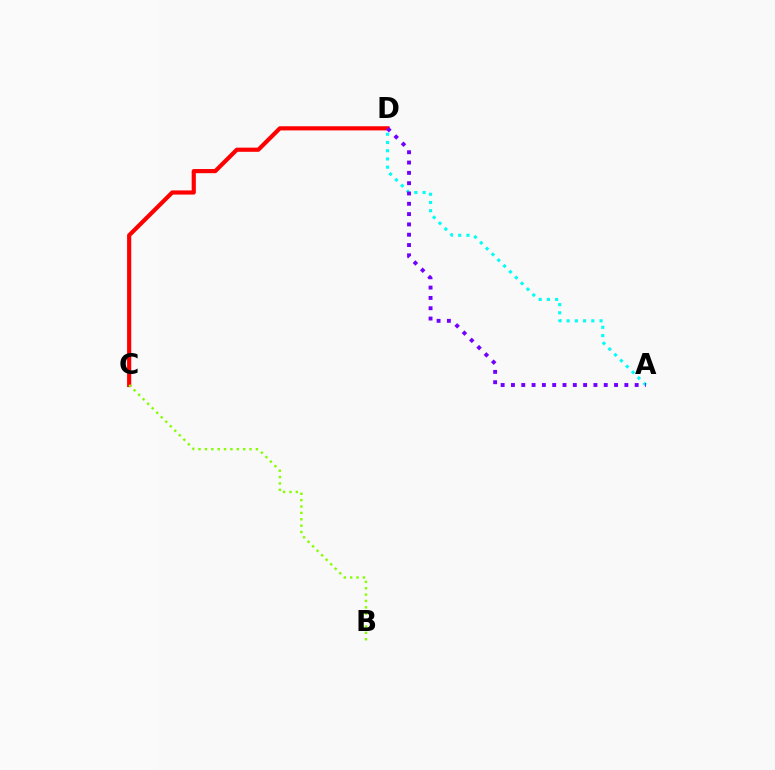{('A', 'D'): [{'color': '#00fff6', 'line_style': 'dotted', 'thickness': 2.24}, {'color': '#7200ff', 'line_style': 'dotted', 'thickness': 2.8}], ('C', 'D'): [{'color': '#ff0000', 'line_style': 'solid', 'thickness': 2.99}], ('B', 'C'): [{'color': '#84ff00', 'line_style': 'dotted', 'thickness': 1.73}]}